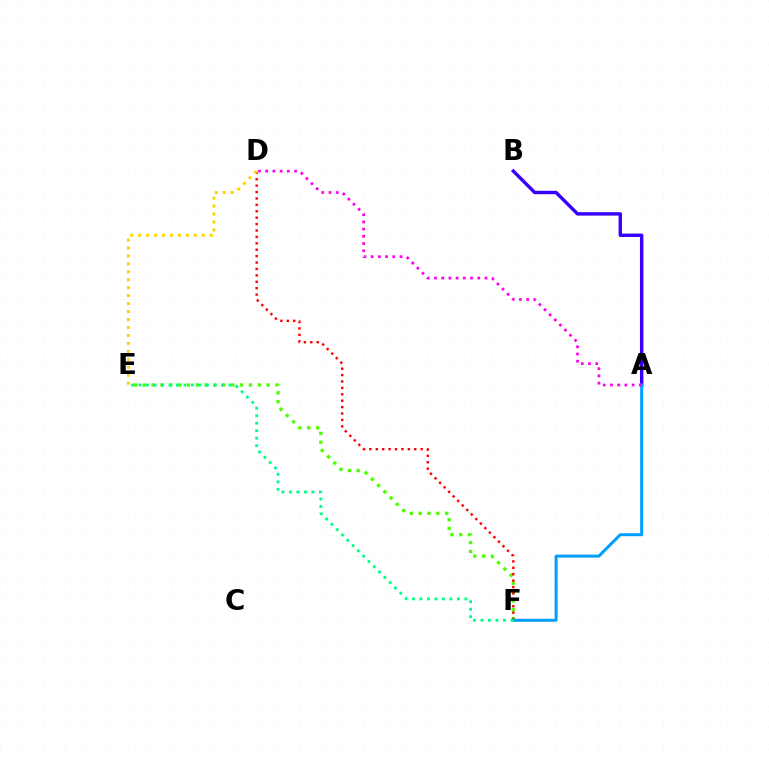{('E', 'F'): [{'color': '#4fff00', 'line_style': 'dotted', 'thickness': 2.41}, {'color': '#00ff86', 'line_style': 'dotted', 'thickness': 2.04}], ('D', 'F'): [{'color': '#ff0000', 'line_style': 'dotted', 'thickness': 1.74}], ('A', 'B'): [{'color': '#3700ff', 'line_style': 'solid', 'thickness': 2.46}], ('A', 'F'): [{'color': '#009eff', 'line_style': 'solid', 'thickness': 2.14}], ('D', 'E'): [{'color': '#ffd500', 'line_style': 'dotted', 'thickness': 2.16}], ('A', 'D'): [{'color': '#ff00ed', 'line_style': 'dotted', 'thickness': 1.96}]}